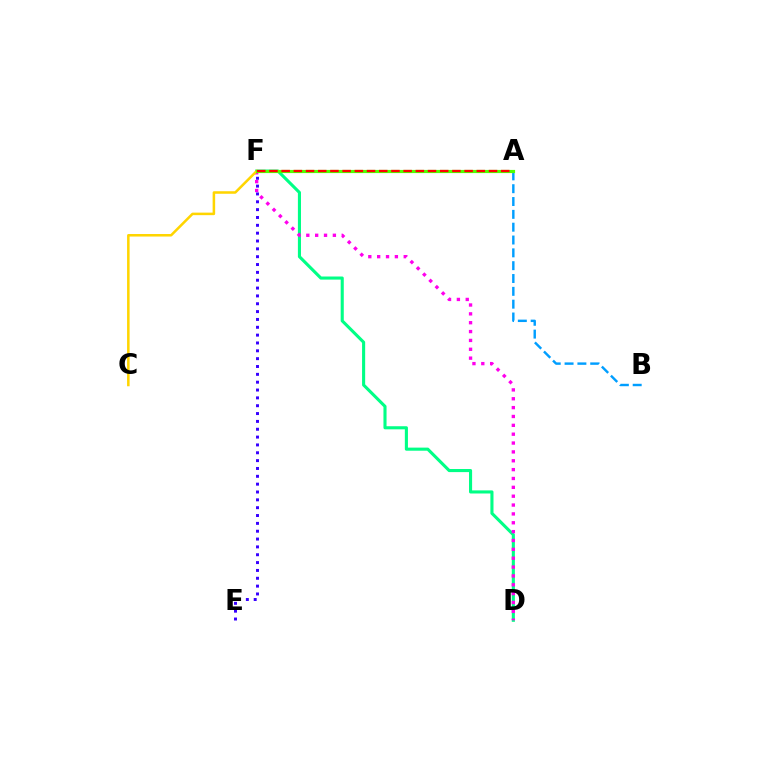{('D', 'F'): [{'color': '#00ff86', 'line_style': 'solid', 'thickness': 2.23}, {'color': '#ff00ed', 'line_style': 'dotted', 'thickness': 2.41}], ('A', 'B'): [{'color': '#009eff', 'line_style': 'dashed', 'thickness': 1.74}], ('C', 'F'): [{'color': '#ffd500', 'line_style': 'solid', 'thickness': 1.82}], ('E', 'F'): [{'color': '#3700ff', 'line_style': 'dotted', 'thickness': 2.13}], ('A', 'F'): [{'color': '#4fff00', 'line_style': 'solid', 'thickness': 2.28}, {'color': '#ff0000', 'line_style': 'dashed', 'thickness': 1.66}]}